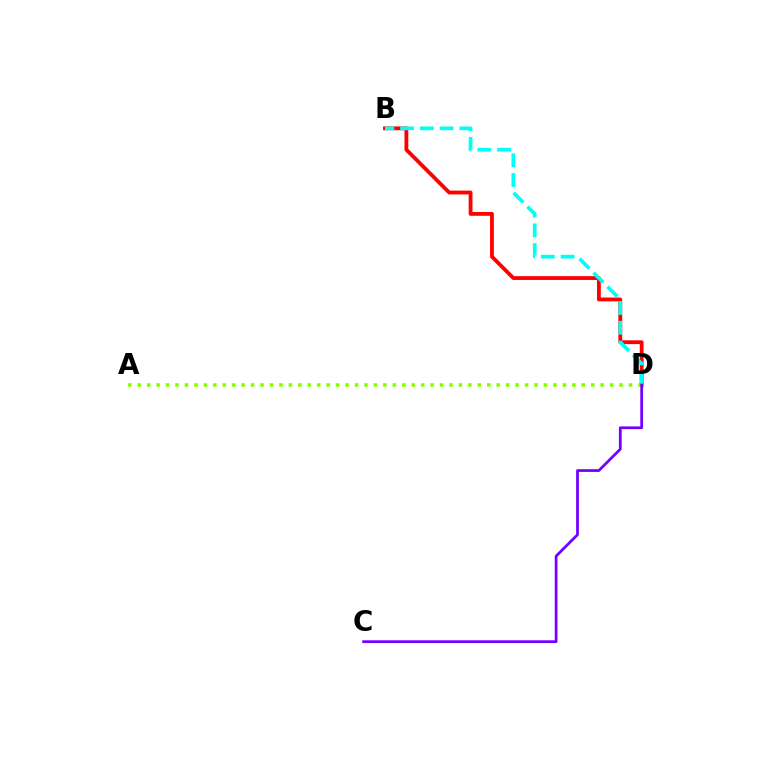{('B', 'D'): [{'color': '#ff0000', 'line_style': 'solid', 'thickness': 2.74}, {'color': '#00fff6', 'line_style': 'dashed', 'thickness': 2.68}], ('A', 'D'): [{'color': '#84ff00', 'line_style': 'dotted', 'thickness': 2.57}], ('C', 'D'): [{'color': '#7200ff', 'line_style': 'solid', 'thickness': 1.98}]}